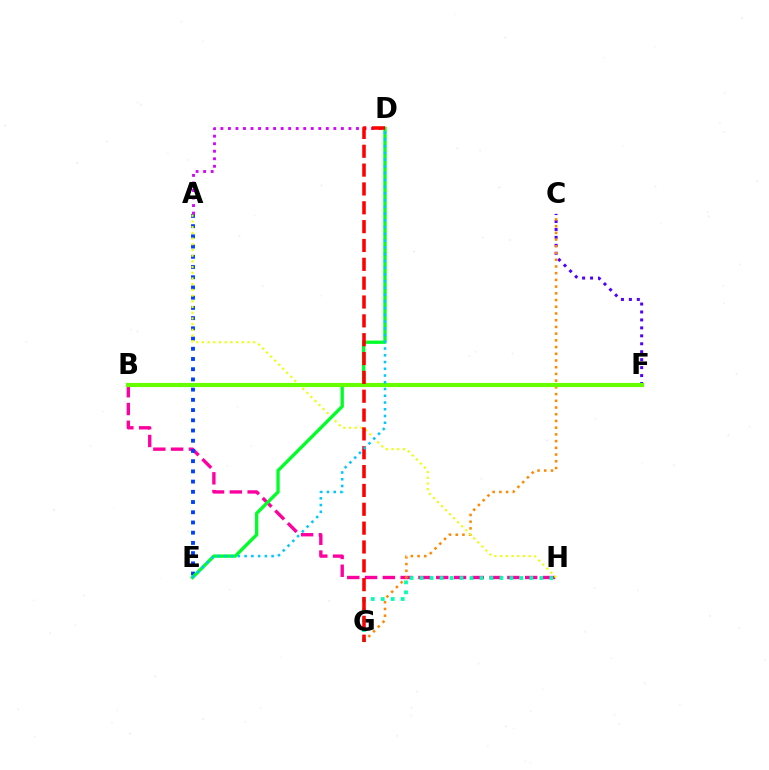{('B', 'H'): [{'color': '#ff00a0', 'line_style': 'dashed', 'thickness': 2.42}], ('C', 'F'): [{'color': '#4f00ff', 'line_style': 'dotted', 'thickness': 2.16}], ('A', 'E'): [{'color': '#003fff', 'line_style': 'dotted', 'thickness': 2.78}], ('C', 'G'): [{'color': '#ff8800', 'line_style': 'dotted', 'thickness': 1.83}], ('A', 'D'): [{'color': '#d600ff', 'line_style': 'dotted', 'thickness': 2.05}], ('A', 'H'): [{'color': '#eeff00', 'line_style': 'dotted', 'thickness': 1.55}], ('D', 'E'): [{'color': '#00ff27', 'line_style': 'solid', 'thickness': 2.39}, {'color': '#00c7ff', 'line_style': 'dotted', 'thickness': 1.83}], ('G', 'H'): [{'color': '#00ffaf', 'line_style': 'dotted', 'thickness': 2.71}], ('B', 'F'): [{'color': '#66ff00', 'line_style': 'solid', 'thickness': 2.99}], ('D', 'G'): [{'color': '#ff0000', 'line_style': 'dashed', 'thickness': 2.56}]}